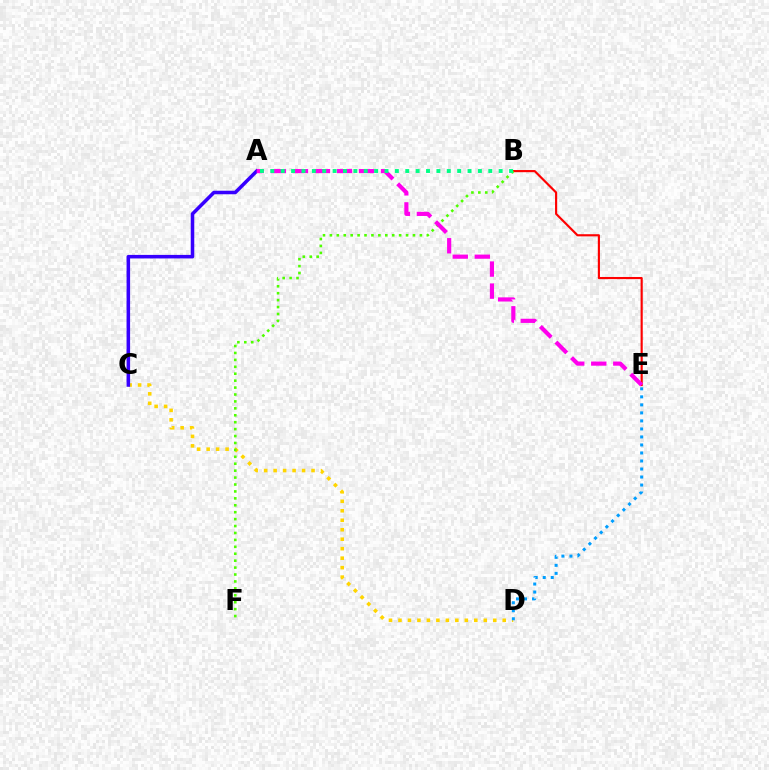{('C', 'D'): [{'color': '#ffd500', 'line_style': 'dotted', 'thickness': 2.58}], ('A', 'C'): [{'color': '#3700ff', 'line_style': 'solid', 'thickness': 2.54}], ('B', 'E'): [{'color': '#ff0000', 'line_style': 'solid', 'thickness': 1.55}], ('B', 'F'): [{'color': '#4fff00', 'line_style': 'dotted', 'thickness': 1.88}], ('A', 'E'): [{'color': '#ff00ed', 'line_style': 'dashed', 'thickness': 2.99}], ('A', 'B'): [{'color': '#00ff86', 'line_style': 'dotted', 'thickness': 2.82}], ('D', 'E'): [{'color': '#009eff', 'line_style': 'dotted', 'thickness': 2.18}]}